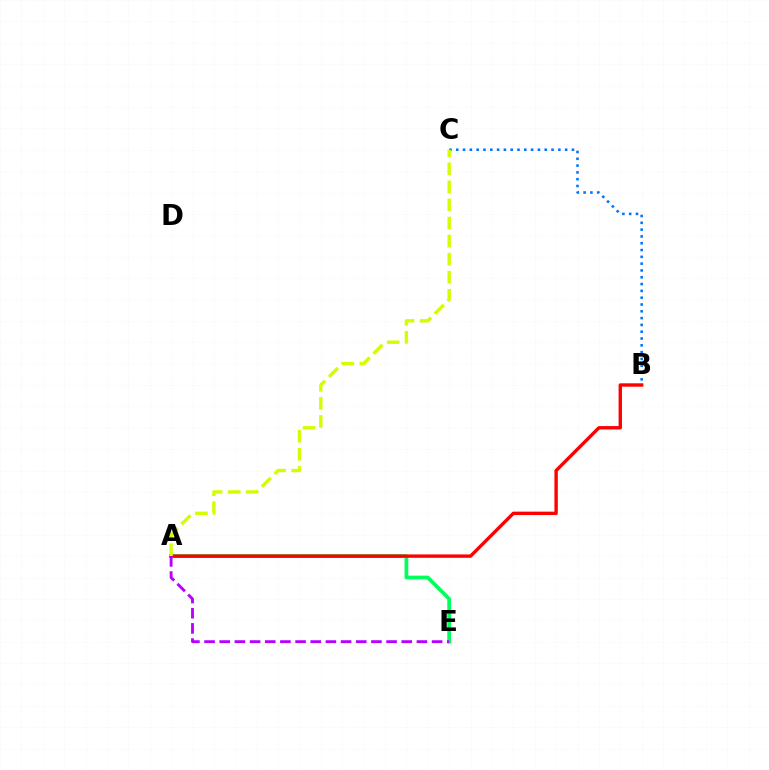{('B', 'C'): [{'color': '#0074ff', 'line_style': 'dotted', 'thickness': 1.85}], ('A', 'E'): [{'color': '#00ff5c', 'line_style': 'solid', 'thickness': 2.69}, {'color': '#b900ff', 'line_style': 'dashed', 'thickness': 2.06}], ('A', 'B'): [{'color': '#ff0000', 'line_style': 'solid', 'thickness': 2.44}], ('A', 'C'): [{'color': '#d1ff00', 'line_style': 'dashed', 'thickness': 2.46}]}